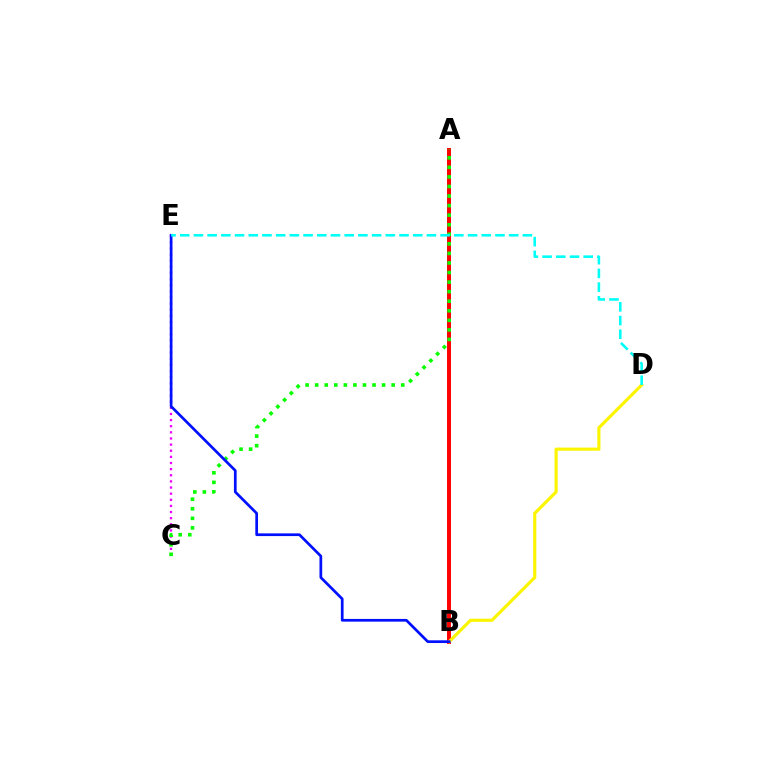{('C', 'E'): [{'color': '#ee00ff', 'line_style': 'dotted', 'thickness': 1.67}], ('A', 'B'): [{'color': '#ff0000', 'line_style': 'solid', 'thickness': 2.85}], ('B', 'D'): [{'color': '#fcf500', 'line_style': 'solid', 'thickness': 2.26}], ('A', 'C'): [{'color': '#08ff00', 'line_style': 'dotted', 'thickness': 2.6}], ('B', 'E'): [{'color': '#0010ff', 'line_style': 'solid', 'thickness': 1.95}], ('D', 'E'): [{'color': '#00fff6', 'line_style': 'dashed', 'thickness': 1.86}]}